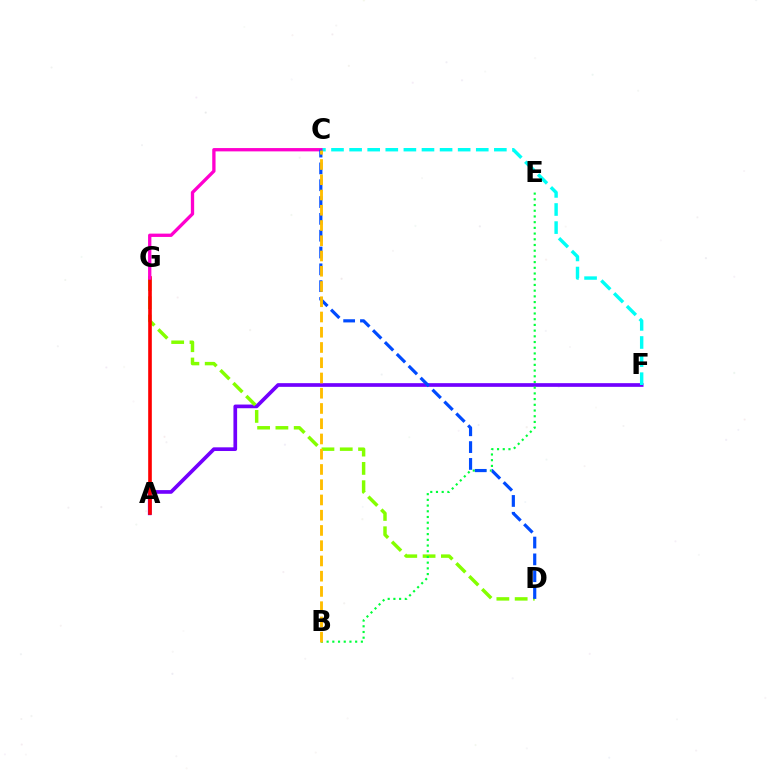{('A', 'F'): [{'color': '#7200ff', 'line_style': 'solid', 'thickness': 2.65}], ('D', 'G'): [{'color': '#84ff00', 'line_style': 'dashed', 'thickness': 2.49}], ('C', 'F'): [{'color': '#00fff6', 'line_style': 'dashed', 'thickness': 2.46}], ('A', 'G'): [{'color': '#ff0000', 'line_style': 'solid', 'thickness': 2.61}], ('C', 'G'): [{'color': '#ff00cf', 'line_style': 'solid', 'thickness': 2.38}], ('B', 'E'): [{'color': '#00ff39', 'line_style': 'dotted', 'thickness': 1.55}], ('C', 'D'): [{'color': '#004bff', 'line_style': 'dashed', 'thickness': 2.29}], ('B', 'C'): [{'color': '#ffbd00', 'line_style': 'dashed', 'thickness': 2.07}]}